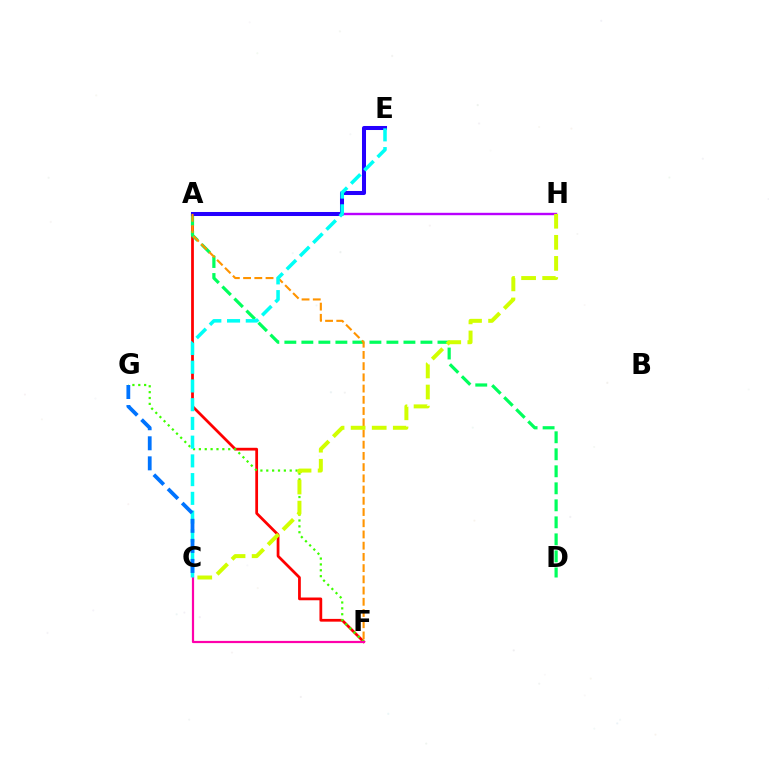{('A', 'H'): [{'color': '#b900ff', 'line_style': 'solid', 'thickness': 1.73}], ('A', 'F'): [{'color': '#ff0000', 'line_style': 'solid', 'thickness': 1.99}, {'color': '#ff9400', 'line_style': 'dashed', 'thickness': 1.52}], ('F', 'G'): [{'color': '#3dff00', 'line_style': 'dotted', 'thickness': 1.59}], ('A', 'D'): [{'color': '#00ff5c', 'line_style': 'dashed', 'thickness': 2.31}], ('A', 'E'): [{'color': '#2500ff', 'line_style': 'solid', 'thickness': 2.9}], ('C', 'H'): [{'color': '#d1ff00', 'line_style': 'dashed', 'thickness': 2.86}], ('C', 'F'): [{'color': '#ff00ac', 'line_style': 'solid', 'thickness': 1.59}], ('C', 'E'): [{'color': '#00fff6', 'line_style': 'dashed', 'thickness': 2.54}], ('C', 'G'): [{'color': '#0074ff', 'line_style': 'dashed', 'thickness': 2.72}]}